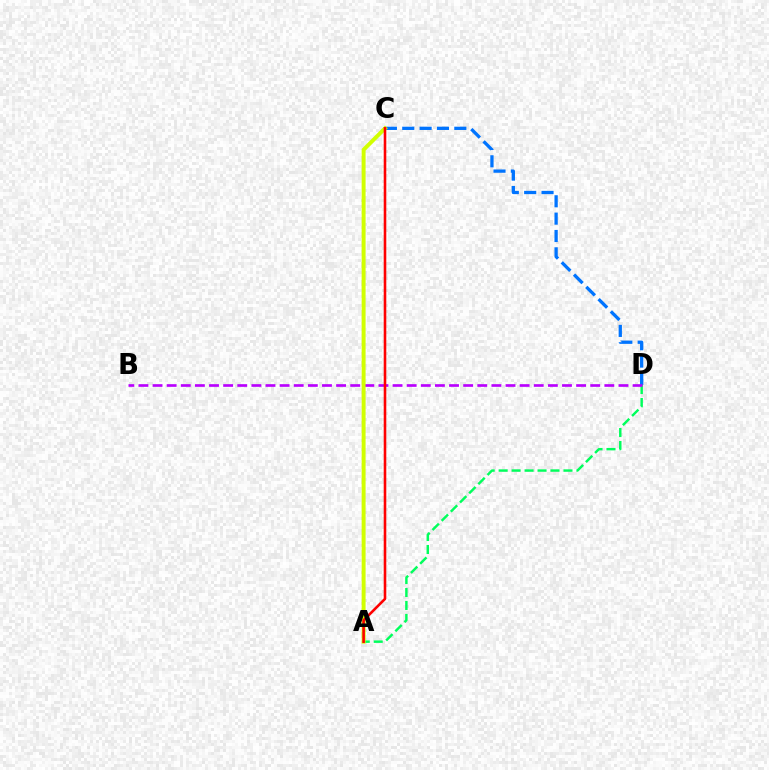{('C', 'D'): [{'color': '#0074ff', 'line_style': 'dashed', 'thickness': 2.36}], ('A', 'D'): [{'color': '#00ff5c', 'line_style': 'dashed', 'thickness': 1.76}], ('B', 'D'): [{'color': '#b900ff', 'line_style': 'dashed', 'thickness': 1.92}], ('A', 'C'): [{'color': '#d1ff00', 'line_style': 'solid', 'thickness': 2.84}, {'color': '#ff0000', 'line_style': 'solid', 'thickness': 1.86}]}